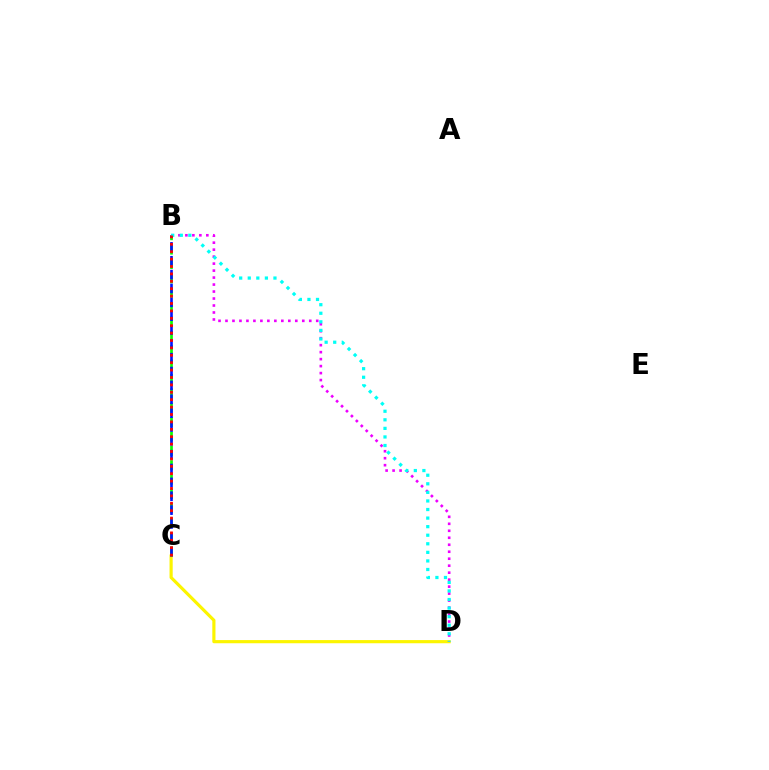{('C', 'D'): [{'color': '#fcf500', 'line_style': 'solid', 'thickness': 2.28}], ('B', 'C'): [{'color': '#08ff00', 'line_style': 'dashed', 'thickness': 1.95}, {'color': '#0010ff', 'line_style': 'dashed', 'thickness': 1.88}, {'color': '#ff0000', 'line_style': 'dotted', 'thickness': 2.01}], ('B', 'D'): [{'color': '#ee00ff', 'line_style': 'dotted', 'thickness': 1.9}, {'color': '#00fff6', 'line_style': 'dotted', 'thickness': 2.33}]}